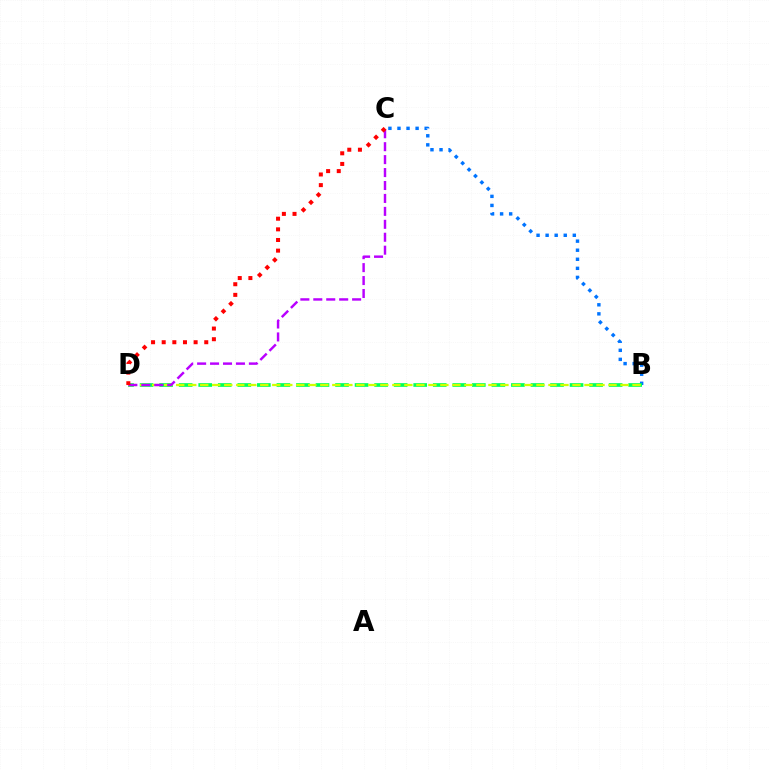{('B', 'C'): [{'color': '#0074ff', 'line_style': 'dotted', 'thickness': 2.46}], ('B', 'D'): [{'color': '#00ff5c', 'line_style': 'dashed', 'thickness': 2.66}, {'color': '#d1ff00', 'line_style': 'dashed', 'thickness': 1.63}], ('C', 'D'): [{'color': '#b900ff', 'line_style': 'dashed', 'thickness': 1.76}, {'color': '#ff0000', 'line_style': 'dotted', 'thickness': 2.89}]}